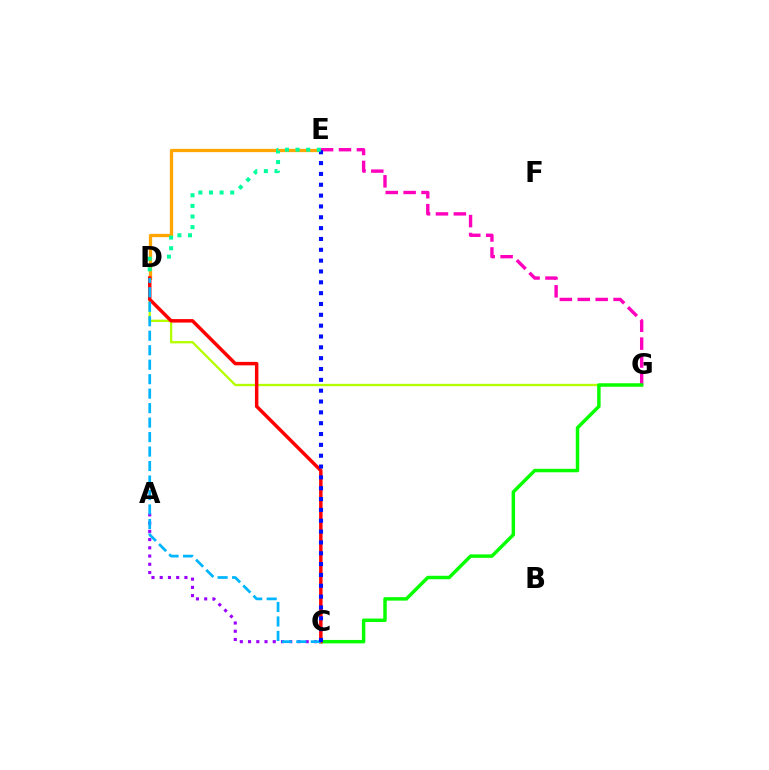{('D', 'G'): [{'color': '#b3ff00', 'line_style': 'solid', 'thickness': 1.68}], ('A', 'C'): [{'color': '#9b00ff', 'line_style': 'dotted', 'thickness': 2.24}], ('D', 'E'): [{'color': '#ffa500', 'line_style': 'solid', 'thickness': 2.36}, {'color': '#00ff9d', 'line_style': 'dotted', 'thickness': 2.89}], ('E', 'G'): [{'color': '#ff00bd', 'line_style': 'dashed', 'thickness': 2.43}], ('C', 'G'): [{'color': '#08ff00', 'line_style': 'solid', 'thickness': 2.49}], ('C', 'D'): [{'color': '#ff0000', 'line_style': 'solid', 'thickness': 2.5}, {'color': '#00b5ff', 'line_style': 'dashed', 'thickness': 1.97}], ('C', 'E'): [{'color': '#0010ff', 'line_style': 'dotted', 'thickness': 2.94}]}